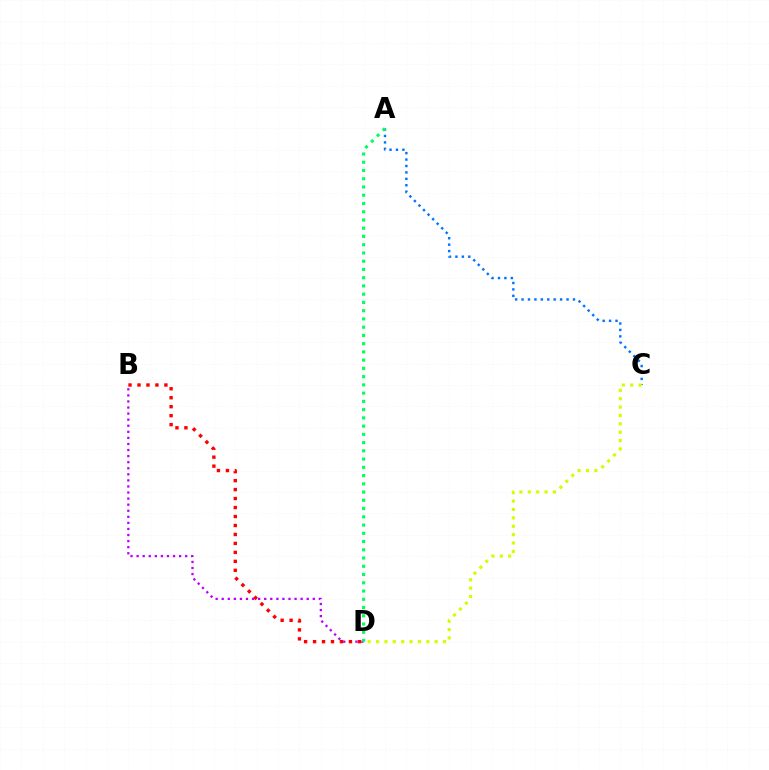{('B', 'D'): [{'color': '#b900ff', 'line_style': 'dotted', 'thickness': 1.65}, {'color': '#ff0000', 'line_style': 'dotted', 'thickness': 2.44}], ('A', 'C'): [{'color': '#0074ff', 'line_style': 'dotted', 'thickness': 1.75}], ('A', 'D'): [{'color': '#00ff5c', 'line_style': 'dotted', 'thickness': 2.24}], ('C', 'D'): [{'color': '#d1ff00', 'line_style': 'dotted', 'thickness': 2.28}]}